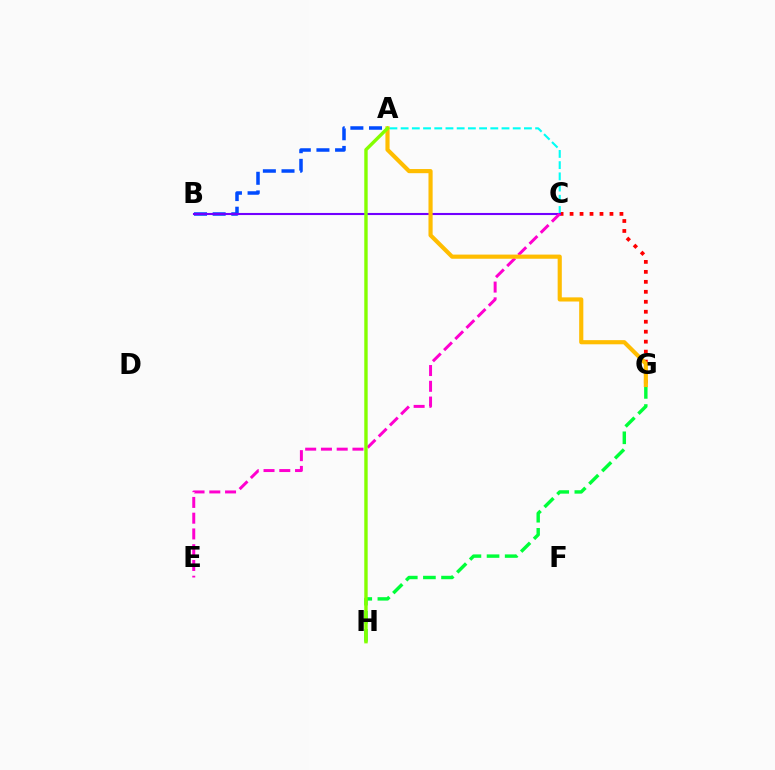{('G', 'H'): [{'color': '#00ff39', 'line_style': 'dashed', 'thickness': 2.46}], ('C', 'G'): [{'color': '#ff0000', 'line_style': 'dotted', 'thickness': 2.71}], ('A', 'C'): [{'color': '#00fff6', 'line_style': 'dashed', 'thickness': 1.52}], ('A', 'B'): [{'color': '#004bff', 'line_style': 'dashed', 'thickness': 2.53}], ('B', 'C'): [{'color': '#7200ff', 'line_style': 'solid', 'thickness': 1.51}], ('C', 'E'): [{'color': '#ff00cf', 'line_style': 'dashed', 'thickness': 2.14}], ('A', 'G'): [{'color': '#ffbd00', 'line_style': 'solid', 'thickness': 2.99}], ('A', 'H'): [{'color': '#84ff00', 'line_style': 'solid', 'thickness': 2.45}]}